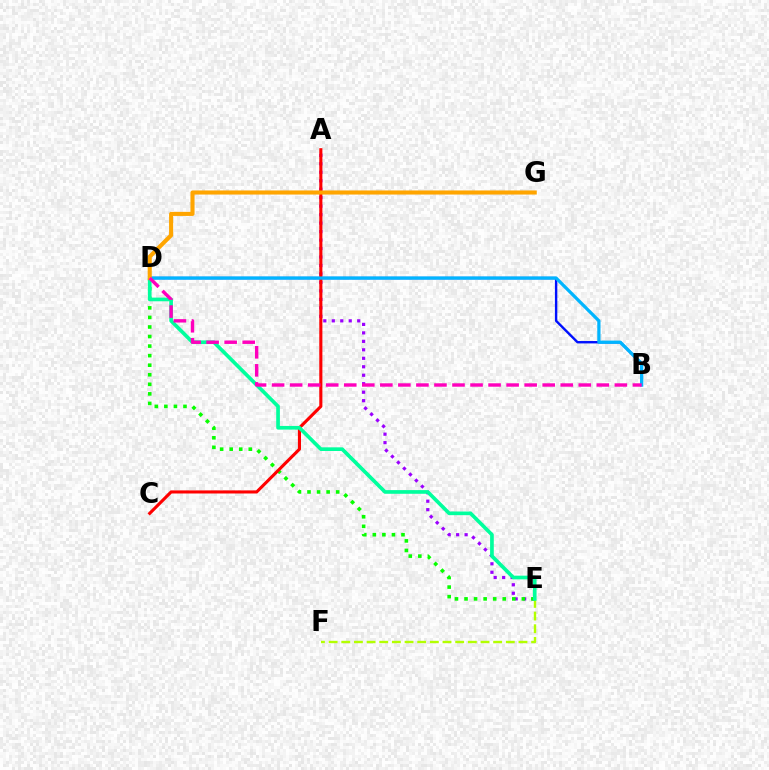{('A', 'E'): [{'color': '#9b00ff', 'line_style': 'dotted', 'thickness': 2.3}], ('E', 'F'): [{'color': '#b3ff00', 'line_style': 'dashed', 'thickness': 1.72}], ('B', 'D'): [{'color': '#0010ff', 'line_style': 'solid', 'thickness': 1.73}, {'color': '#00b5ff', 'line_style': 'solid', 'thickness': 2.33}, {'color': '#ff00bd', 'line_style': 'dashed', 'thickness': 2.45}], ('D', 'E'): [{'color': '#08ff00', 'line_style': 'dotted', 'thickness': 2.6}, {'color': '#00ff9d', 'line_style': 'solid', 'thickness': 2.64}], ('A', 'C'): [{'color': '#ff0000', 'line_style': 'solid', 'thickness': 2.23}], ('D', 'G'): [{'color': '#ffa500', 'line_style': 'solid', 'thickness': 2.95}]}